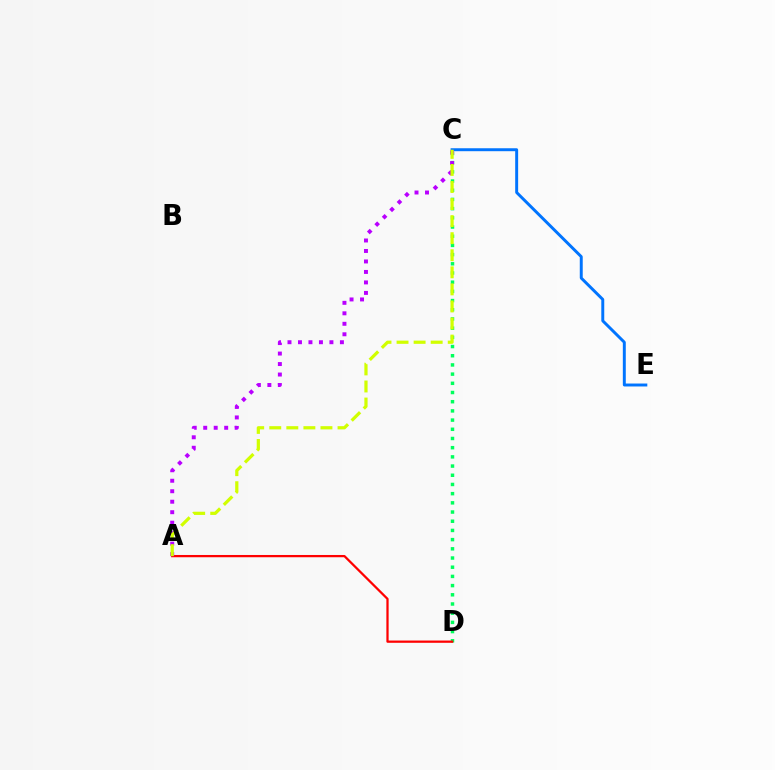{('C', 'D'): [{'color': '#00ff5c', 'line_style': 'dotted', 'thickness': 2.5}], ('C', 'E'): [{'color': '#0074ff', 'line_style': 'solid', 'thickness': 2.12}], ('A', 'D'): [{'color': '#ff0000', 'line_style': 'solid', 'thickness': 1.63}], ('A', 'C'): [{'color': '#b900ff', 'line_style': 'dotted', 'thickness': 2.85}, {'color': '#d1ff00', 'line_style': 'dashed', 'thickness': 2.32}]}